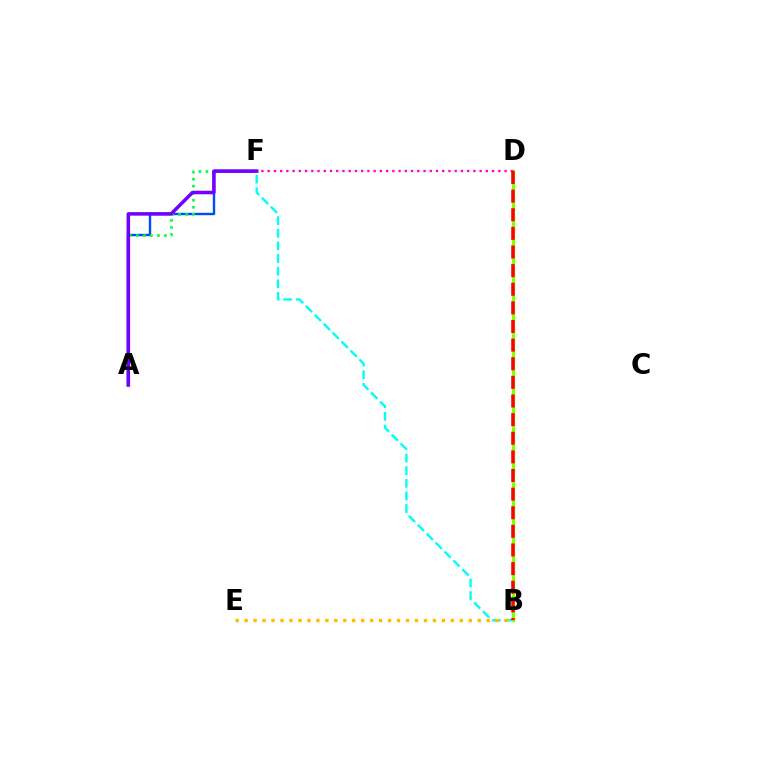{('A', 'F'): [{'color': '#004bff', 'line_style': 'solid', 'thickness': 1.72}, {'color': '#00ff39', 'line_style': 'dotted', 'thickness': 1.91}, {'color': '#7200ff', 'line_style': 'solid', 'thickness': 2.54}], ('B', 'F'): [{'color': '#00fff6', 'line_style': 'dashed', 'thickness': 1.72}], ('B', 'D'): [{'color': '#84ff00', 'line_style': 'solid', 'thickness': 2.4}, {'color': '#ff0000', 'line_style': 'dashed', 'thickness': 2.53}], ('D', 'F'): [{'color': '#ff00cf', 'line_style': 'dotted', 'thickness': 1.69}], ('B', 'E'): [{'color': '#ffbd00', 'line_style': 'dotted', 'thickness': 2.44}]}